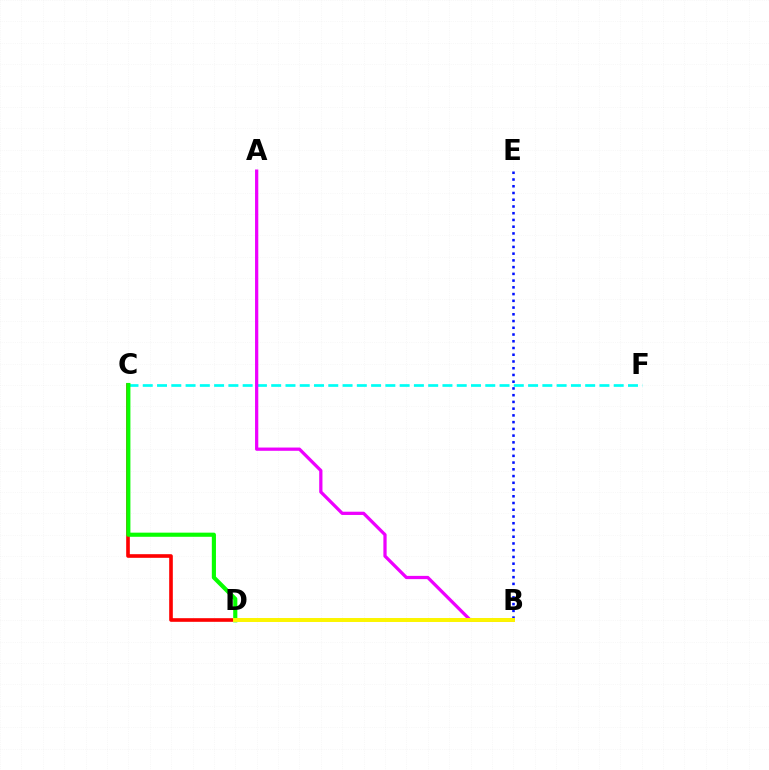{('C', 'D'): [{'color': '#ff0000', 'line_style': 'solid', 'thickness': 2.62}, {'color': '#08ff00', 'line_style': 'solid', 'thickness': 2.98}], ('C', 'F'): [{'color': '#00fff6', 'line_style': 'dashed', 'thickness': 1.94}], ('A', 'B'): [{'color': '#ee00ff', 'line_style': 'solid', 'thickness': 2.34}], ('B', 'E'): [{'color': '#0010ff', 'line_style': 'dotted', 'thickness': 1.83}], ('B', 'D'): [{'color': '#fcf500', 'line_style': 'solid', 'thickness': 2.85}]}